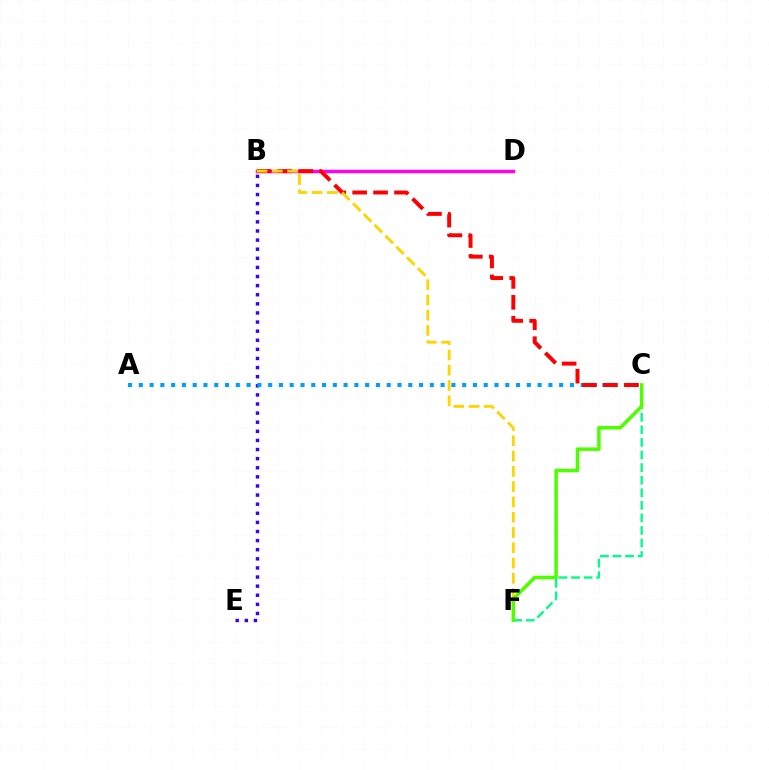{('B', 'D'): [{'color': '#ff00ed', 'line_style': 'solid', 'thickness': 2.49}], ('C', 'F'): [{'color': '#00ff86', 'line_style': 'dashed', 'thickness': 1.71}, {'color': '#4fff00', 'line_style': 'solid', 'thickness': 2.55}], ('B', 'E'): [{'color': '#3700ff', 'line_style': 'dotted', 'thickness': 2.47}], ('A', 'C'): [{'color': '#009eff', 'line_style': 'dotted', 'thickness': 2.93}], ('B', 'C'): [{'color': '#ff0000', 'line_style': 'dashed', 'thickness': 2.84}], ('B', 'F'): [{'color': '#ffd500', 'line_style': 'dashed', 'thickness': 2.08}]}